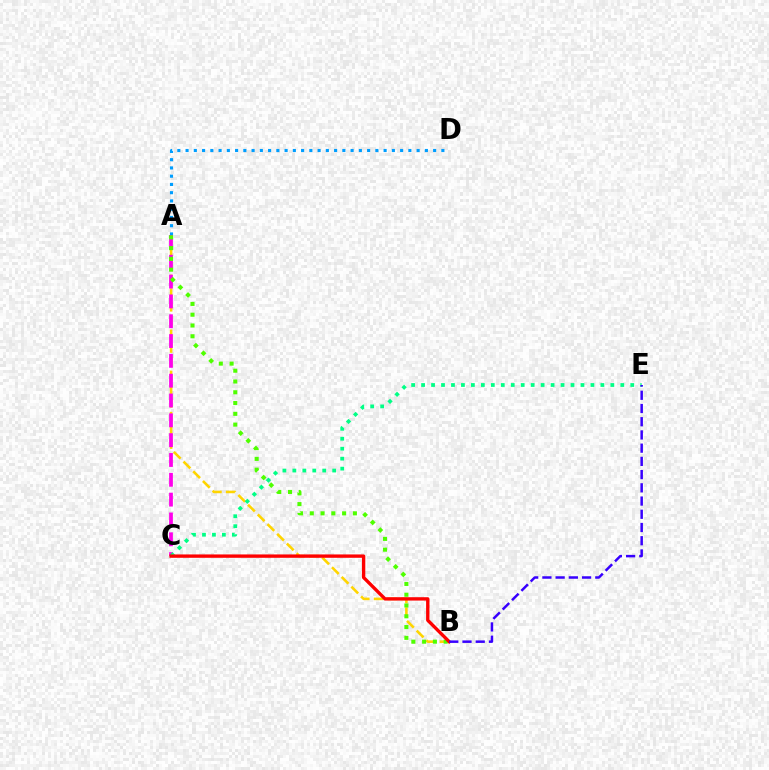{('A', 'B'): [{'color': '#ffd500', 'line_style': 'dashed', 'thickness': 1.86}, {'color': '#4fff00', 'line_style': 'dotted', 'thickness': 2.93}], ('A', 'D'): [{'color': '#009eff', 'line_style': 'dotted', 'thickness': 2.24}], ('A', 'C'): [{'color': '#ff00ed', 'line_style': 'dashed', 'thickness': 2.69}], ('C', 'E'): [{'color': '#00ff86', 'line_style': 'dotted', 'thickness': 2.71}], ('B', 'C'): [{'color': '#ff0000', 'line_style': 'solid', 'thickness': 2.41}], ('B', 'E'): [{'color': '#3700ff', 'line_style': 'dashed', 'thickness': 1.8}]}